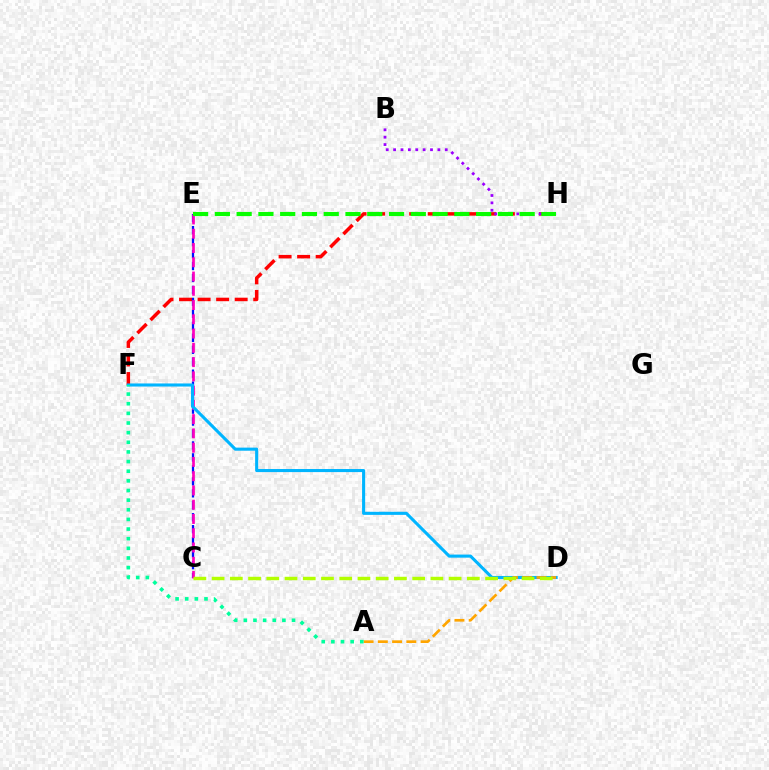{('F', 'H'): [{'color': '#ff0000', 'line_style': 'dashed', 'thickness': 2.52}], ('C', 'E'): [{'color': '#0010ff', 'line_style': 'dashed', 'thickness': 1.63}, {'color': '#ff00bd', 'line_style': 'dashed', 'thickness': 1.94}], ('B', 'H'): [{'color': '#9b00ff', 'line_style': 'dotted', 'thickness': 2.0}], ('D', 'F'): [{'color': '#00b5ff', 'line_style': 'solid', 'thickness': 2.22}], ('A', 'D'): [{'color': '#ffa500', 'line_style': 'dashed', 'thickness': 1.94}], ('E', 'H'): [{'color': '#08ff00', 'line_style': 'dashed', 'thickness': 2.96}], ('A', 'F'): [{'color': '#00ff9d', 'line_style': 'dotted', 'thickness': 2.62}], ('C', 'D'): [{'color': '#b3ff00', 'line_style': 'dashed', 'thickness': 2.48}]}